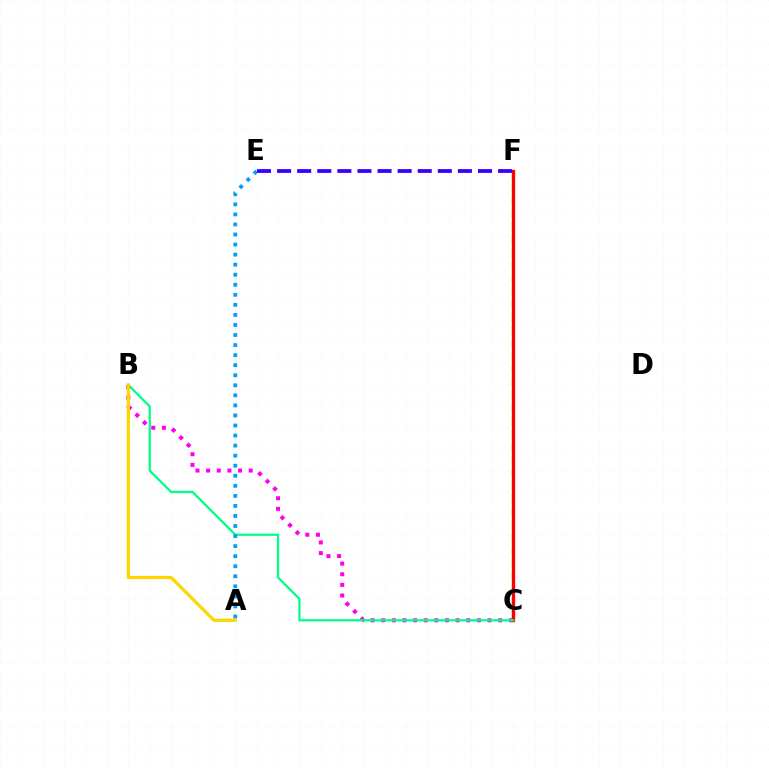{('C', 'F'): [{'color': '#4fff00', 'line_style': 'dashed', 'thickness': 1.76}, {'color': '#ff0000', 'line_style': 'solid', 'thickness': 2.38}], ('B', 'C'): [{'color': '#ff00ed', 'line_style': 'dotted', 'thickness': 2.89}, {'color': '#00ff86', 'line_style': 'solid', 'thickness': 1.63}], ('A', 'B'): [{'color': '#ffd500', 'line_style': 'solid', 'thickness': 2.32}], ('A', 'E'): [{'color': '#009eff', 'line_style': 'dotted', 'thickness': 2.73}], ('E', 'F'): [{'color': '#3700ff', 'line_style': 'dashed', 'thickness': 2.73}]}